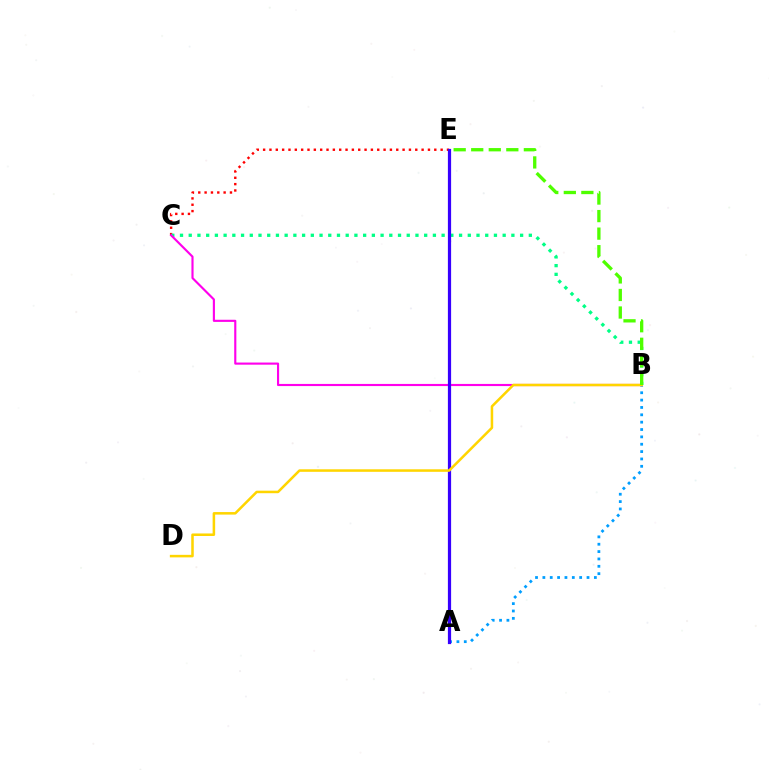{('A', 'B'): [{'color': '#009eff', 'line_style': 'dotted', 'thickness': 2.0}], ('C', 'E'): [{'color': '#ff0000', 'line_style': 'dotted', 'thickness': 1.72}], ('B', 'C'): [{'color': '#00ff86', 'line_style': 'dotted', 'thickness': 2.37}, {'color': '#ff00ed', 'line_style': 'solid', 'thickness': 1.54}], ('A', 'E'): [{'color': '#3700ff', 'line_style': 'solid', 'thickness': 2.32}], ('B', 'D'): [{'color': '#ffd500', 'line_style': 'solid', 'thickness': 1.82}], ('B', 'E'): [{'color': '#4fff00', 'line_style': 'dashed', 'thickness': 2.38}]}